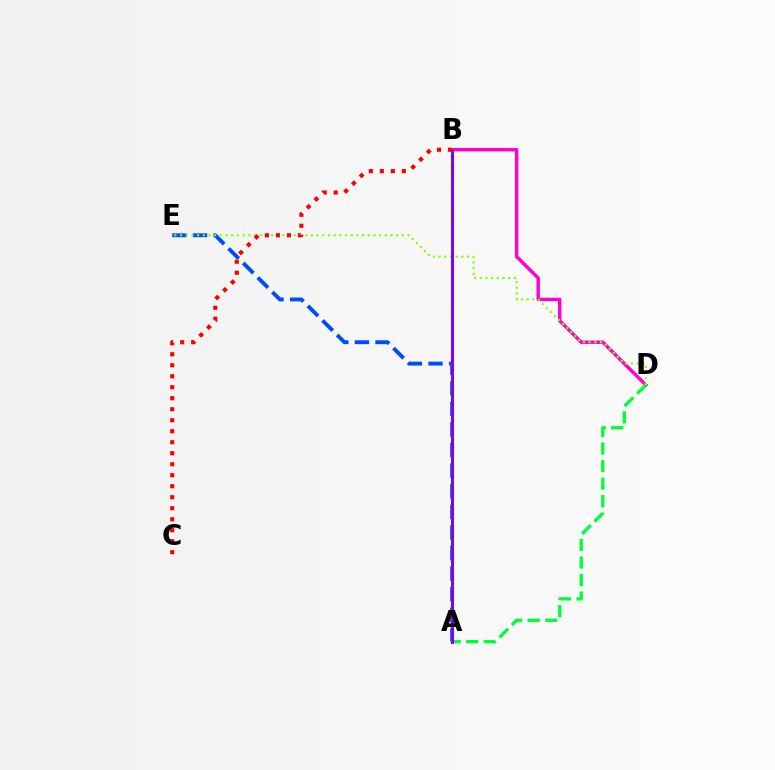{('A', 'B'): [{'color': '#00fff6', 'line_style': 'dotted', 'thickness': 2.39}, {'color': '#ffbd00', 'line_style': 'solid', 'thickness': 2.31}, {'color': '#7200ff', 'line_style': 'solid', 'thickness': 2.06}], ('B', 'D'): [{'color': '#ff00cf', 'line_style': 'solid', 'thickness': 2.47}], ('A', 'E'): [{'color': '#004bff', 'line_style': 'dashed', 'thickness': 2.8}], ('A', 'D'): [{'color': '#00ff39', 'line_style': 'dashed', 'thickness': 2.39}], ('D', 'E'): [{'color': '#84ff00', 'line_style': 'dotted', 'thickness': 1.55}], ('B', 'C'): [{'color': '#ff0000', 'line_style': 'dotted', 'thickness': 2.99}]}